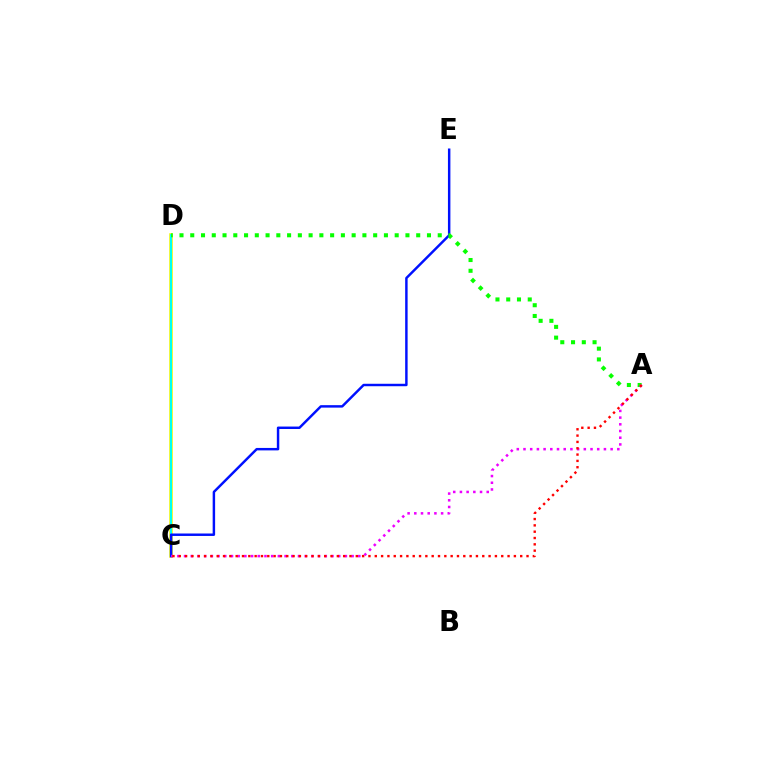{('C', 'D'): [{'color': '#fcf500', 'line_style': 'solid', 'thickness': 2.55}, {'color': '#00fff6', 'line_style': 'solid', 'thickness': 1.51}], ('C', 'E'): [{'color': '#0010ff', 'line_style': 'solid', 'thickness': 1.77}], ('A', 'D'): [{'color': '#08ff00', 'line_style': 'dotted', 'thickness': 2.92}], ('A', 'C'): [{'color': '#ee00ff', 'line_style': 'dotted', 'thickness': 1.82}, {'color': '#ff0000', 'line_style': 'dotted', 'thickness': 1.72}]}